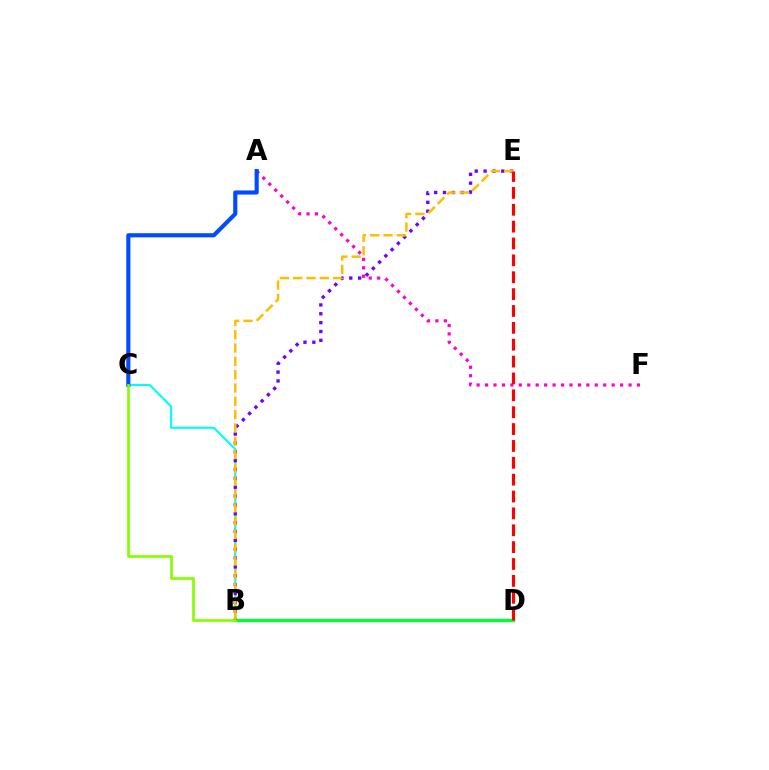{('B', 'C'): [{'color': '#00fff6', 'line_style': 'solid', 'thickness': 1.54}, {'color': '#84ff00', 'line_style': 'solid', 'thickness': 1.93}], ('A', 'F'): [{'color': '#ff00cf', 'line_style': 'dotted', 'thickness': 2.29}], ('B', 'D'): [{'color': '#00ff39', 'line_style': 'solid', 'thickness': 2.42}], ('B', 'E'): [{'color': '#7200ff', 'line_style': 'dotted', 'thickness': 2.41}, {'color': '#ffbd00', 'line_style': 'dashed', 'thickness': 1.81}], ('A', 'C'): [{'color': '#004bff', 'line_style': 'solid', 'thickness': 2.97}], ('D', 'E'): [{'color': '#ff0000', 'line_style': 'dashed', 'thickness': 2.29}]}